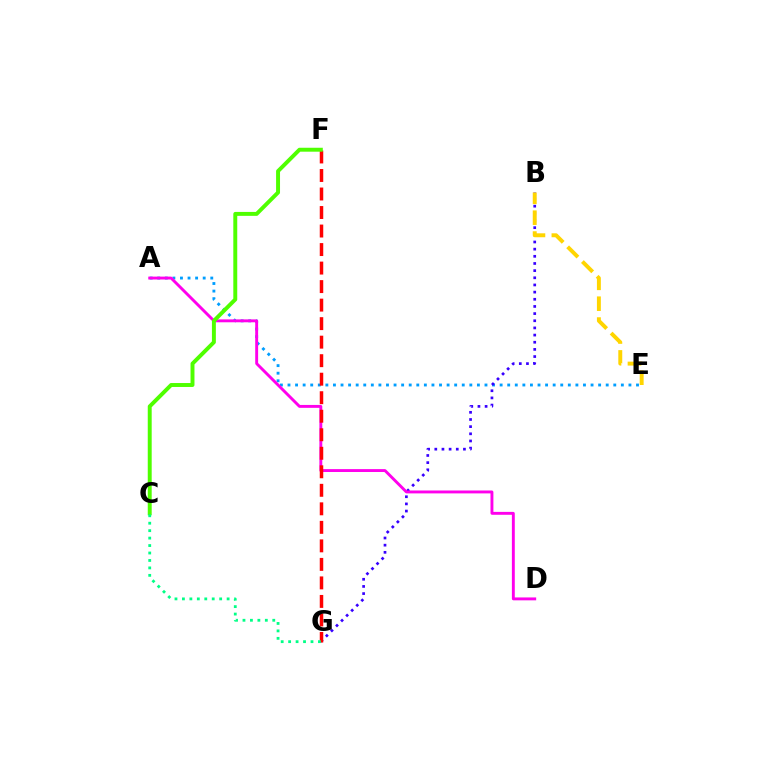{('A', 'E'): [{'color': '#009eff', 'line_style': 'dotted', 'thickness': 2.06}], ('B', 'G'): [{'color': '#3700ff', 'line_style': 'dotted', 'thickness': 1.95}], ('B', 'E'): [{'color': '#ffd500', 'line_style': 'dashed', 'thickness': 2.83}], ('A', 'D'): [{'color': '#ff00ed', 'line_style': 'solid', 'thickness': 2.09}], ('F', 'G'): [{'color': '#ff0000', 'line_style': 'dashed', 'thickness': 2.52}], ('C', 'F'): [{'color': '#4fff00', 'line_style': 'solid', 'thickness': 2.83}], ('C', 'G'): [{'color': '#00ff86', 'line_style': 'dotted', 'thickness': 2.02}]}